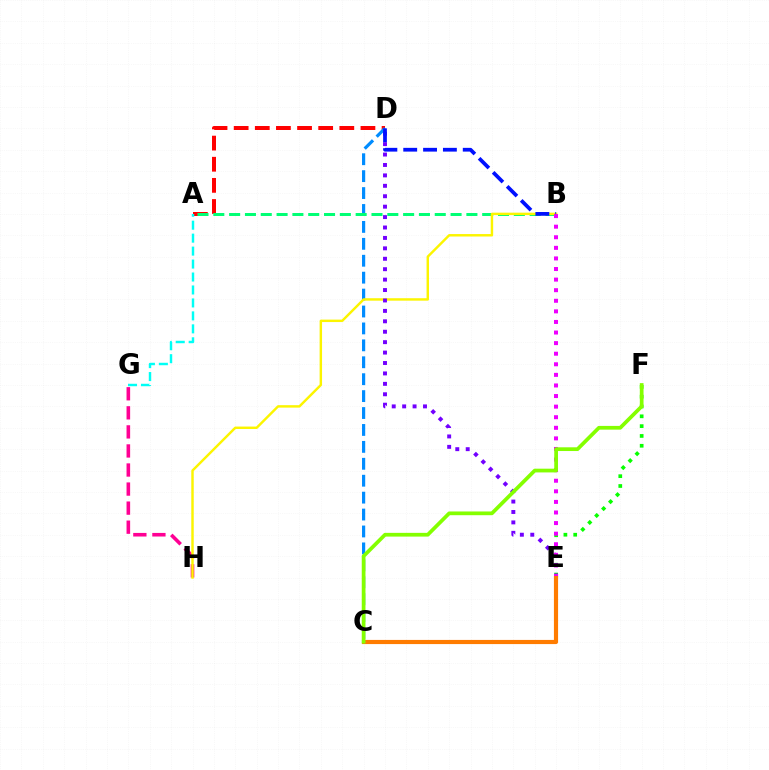{('A', 'D'): [{'color': '#ff0000', 'line_style': 'dashed', 'thickness': 2.87}], ('G', 'H'): [{'color': '#ff0094', 'line_style': 'dashed', 'thickness': 2.59}], ('A', 'G'): [{'color': '#00fff6', 'line_style': 'dashed', 'thickness': 1.76}], ('C', 'D'): [{'color': '#008cff', 'line_style': 'dashed', 'thickness': 2.3}], ('E', 'F'): [{'color': '#08ff00', 'line_style': 'dotted', 'thickness': 2.67}], ('A', 'B'): [{'color': '#00ff74', 'line_style': 'dashed', 'thickness': 2.15}], ('B', 'H'): [{'color': '#fcf500', 'line_style': 'solid', 'thickness': 1.76}], ('D', 'E'): [{'color': '#7200ff', 'line_style': 'dotted', 'thickness': 2.83}], ('B', 'D'): [{'color': '#0010ff', 'line_style': 'dashed', 'thickness': 2.7}], ('B', 'E'): [{'color': '#ee00ff', 'line_style': 'dotted', 'thickness': 2.88}], ('C', 'E'): [{'color': '#ff7c00', 'line_style': 'solid', 'thickness': 3.0}], ('C', 'F'): [{'color': '#84ff00', 'line_style': 'solid', 'thickness': 2.69}]}